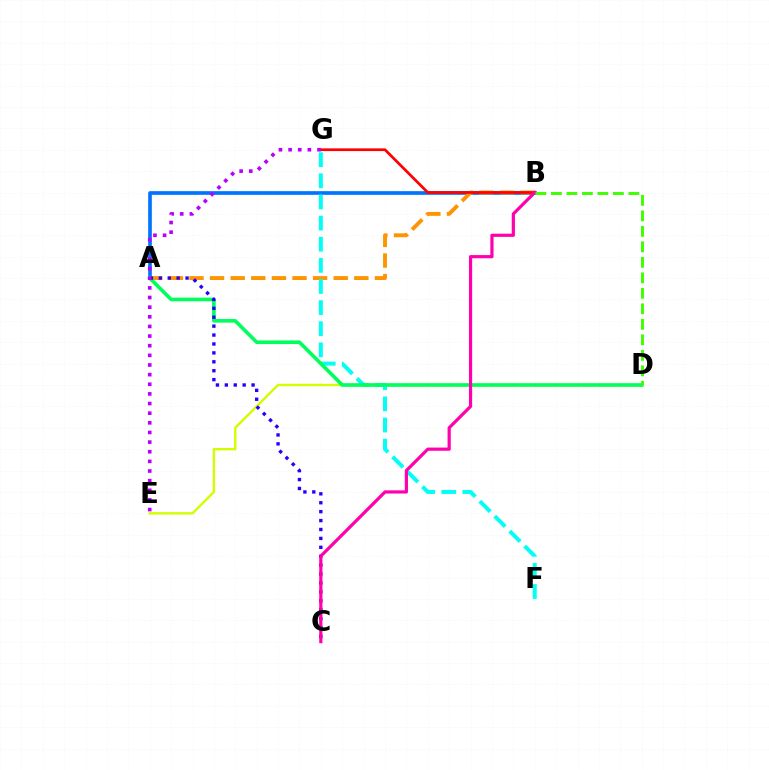{('A', 'B'): [{'color': '#0074ff', 'line_style': 'solid', 'thickness': 2.64}, {'color': '#ff9400', 'line_style': 'dashed', 'thickness': 2.8}], ('D', 'E'): [{'color': '#d1ff00', 'line_style': 'solid', 'thickness': 1.72}], ('F', 'G'): [{'color': '#00fff6', 'line_style': 'dashed', 'thickness': 2.87}], ('A', 'D'): [{'color': '#00ff5c', 'line_style': 'solid', 'thickness': 2.6}], ('B', 'G'): [{'color': '#ff0000', 'line_style': 'solid', 'thickness': 1.95}], ('A', 'C'): [{'color': '#2500ff', 'line_style': 'dotted', 'thickness': 2.42}], ('B', 'C'): [{'color': '#ff00ac', 'line_style': 'solid', 'thickness': 2.3}], ('B', 'D'): [{'color': '#3dff00', 'line_style': 'dashed', 'thickness': 2.1}], ('E', 'G'): [{'color': '#b900ff', 'line_style': 'dotted', 'thickness': 2.62}]}